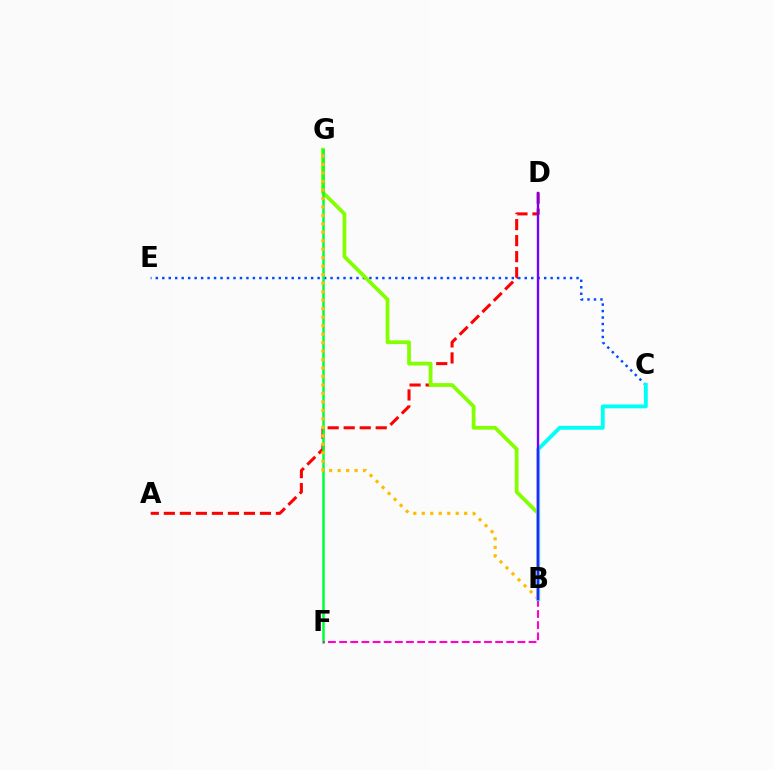{('A', 'D'): [{'color': '#ff0000', 'line_style': 'dashed', 'thickness': 2.18}], ('C', 'E'): [{'color': '#004bff', 'line_style': 'dotted', 'thickness': 1.76}], ('B', 'G'): [{'color': '#84ff00', 'line_style': 'solid', 'thickness': 2.7}, {'color': '#ffbd00', 'line_style': 'dotted', 'thickness': 2.3}], ('F', 'G'): [{'color': '#00ff39', 'line_style': 'solid', 'thickness': 1.81}], ('B', 'F'): [{'color': '#ff00cf', 'line_style': 'dashed', 'thickness': 1.51}], ('B', 'C'): [{'color': '#00fff6', 'line_style': 'solid', 'thickness': 2.78}], ('B', 'D'): [{'color': '#7200ff', 'line_style': 'solid', 'thickness': 1.7}]}